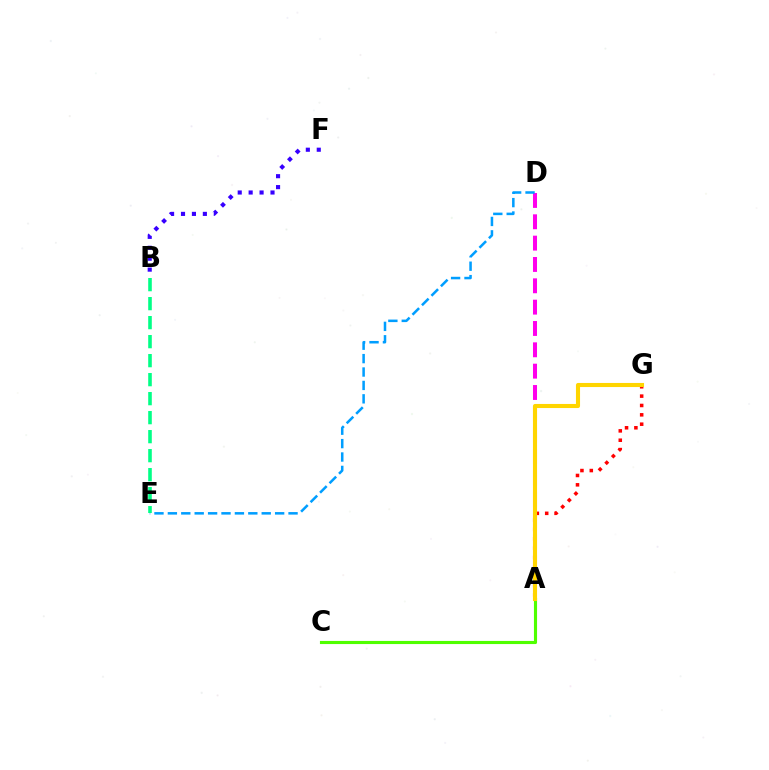{('A', 'D'): [{'color': '#ff00ed', 'line_style': 'dashed', 'thickness': 2.9}], ('D', 'E'): [{'color': '#009eff', 'line_style': 'dashed', 'thickness': 1.82}], ('B', 'F'): [{'color': '#3700ff', 'line_style': 'dotted', 'thickness': 2.97}], ('A', 'C'): [{'color': '#4fff00', 'line_style': 'solid', 'thickness': 2.24}], ('B', 'E'): [{'color': '#00ff86', 'line_style': 'dashed', 'thickness': 2.58}], ('A', 'G'): [{'color': '#ff0000', 'line_style': 'dotted', 'thickness': 2.54}, {'color': '#ffd500', 'line_style': 'solid', 'thickness': 2.95}]}